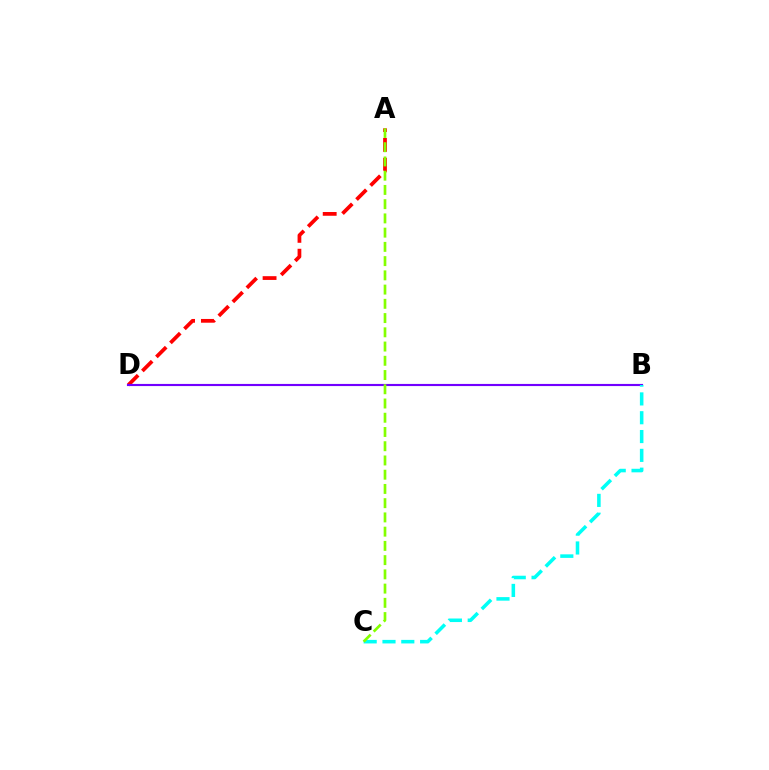{('A', 'D'): [{'color': '#ff0000', 'line_style': 'dashed', 'thickness': 2.7}], ('B', 'D'): [{'color': '#7200ff', 'line_style': 'solid', 'thickness': 1.54}], ('B', 'C'): [{'color': '#00fff6', 'line_style': 'dashed', 'thickness': 2.56}], ('A', 'C'): [{'color': '#84ff00', 'line_style': 'dashed', 'thickness': 1.93}]}